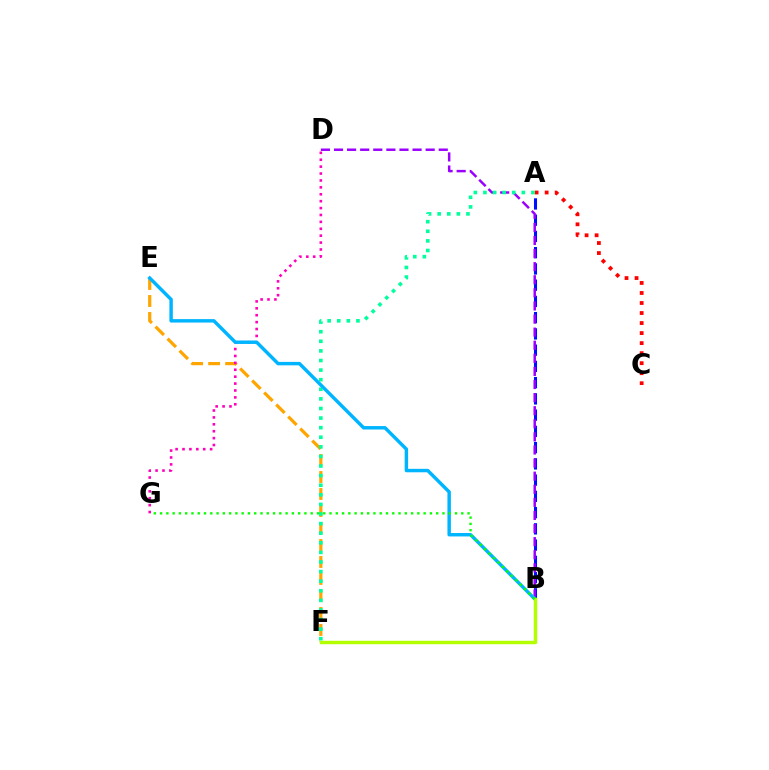{('A', 'B'): [{'color': '#0010ff', 'line_style': 'dashed', 'thickness': 2.21}], ('E', 'F'): [{'color': '#ffa500', 'line_style': 'dashed', 'thickness': 2.31}], ('A', 'C'): [{'color': '#ff0000', 'line_style': 'dotted', 'thickness': 2.72}], ('B', 'D'): [{'color': '#9b00ff', 'line_style': 'dashed', 'thickness': 1.78}], ('A', 'F'): [{'color': '#00ff9d', 'line_style': 'dotted', 'thickness': 2.61}], ('D', 'G'): [{'color': '#ff00bd', 'line_style': 'dotted', 'thickness': 1.88}], ('B', 'E'): [{'color': '#00b5ff', 'line_style': 'solid', 'thickness': 2.48}], ('B', 'F'): [{'color': '#b3ff00', 'line_style': 'solid', 'thickness': 2.46}], ('B', 'G'): [{'color': '#08ff00', 'line_style': 'dotted', 'thickness': 1.7}]}